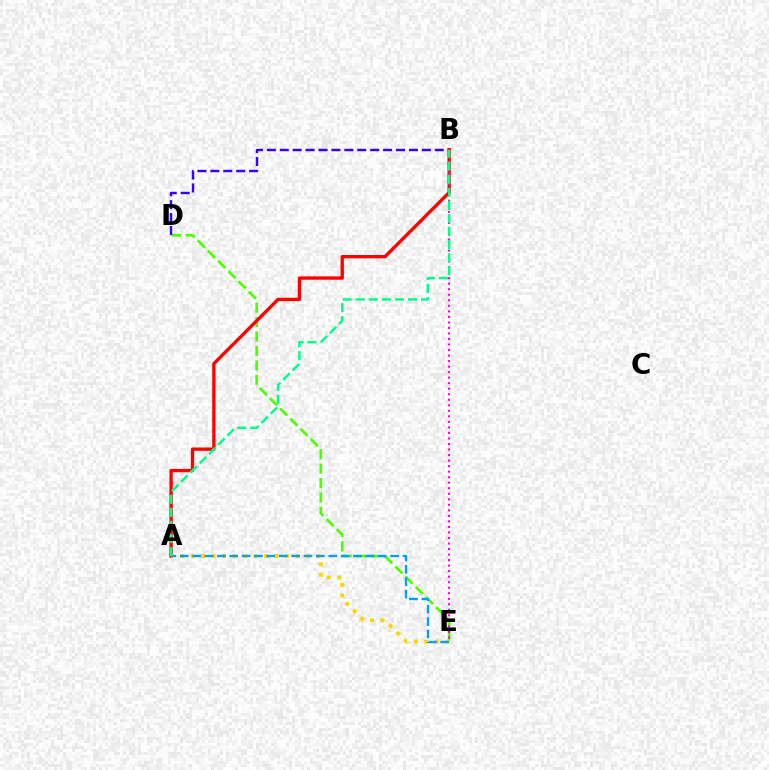{('D', 'E'): [{'color': '#4fff00', 'line_style': 'dashed', 'thickness': 1.96}], ('B', 'D'): [{'color': '#3700ff', 'line_style': 'dashed', 'thickness': 1.75}], ('A', 'B'): [{'color': '#ff0000', 'line_style': 'solid', 'thickness': 2.4}, {'color': '#00ff86', 'line_style': 'dashed', 'thickness': 1.78}], ('B', 'E'): [{'color': '#ff00ed', 'line_style': 'dotted', 'thickness': 1.5}], ('A', 'E'): [{'color': '#ffd500', 'line_style': 'dotted', 'thickness': 2.85}, {'color': '#009eff', 'line_style': 'dashed', 'thickness': 1.68}]}